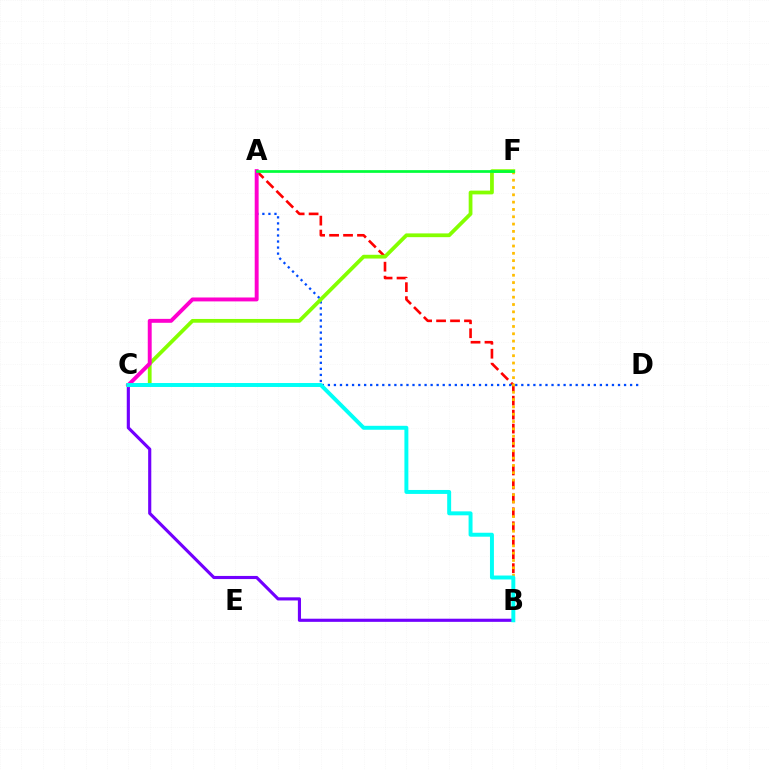{('B', 'C'): [{'color': '#7200ff', 'line_style': 'solid', 'thickness': 2.26}, {'color': '#00fff6', 'line_style': 'solid', 'thickness': 2.84}], ('A', 'B'): [{'color': '#ff0000', 'line_style': 'dashed', 'thickness': 1.9}], ('A', 'D'): [{'color': '#004bff', 'line_style': 'dotted', 'thickness': 1.64}], ('B', 'F'): [{'color': '#ffbd00', 'line_style': 'dotted', 'thickness': 1.99}], ('C', 'F'): [{'color': '#84ff00', 'line_style': 'solid', 'thickness': 2.71}], ('A', 'C'): [{'color': '#ff00cf', 'line_style': 'solid', 'thickness': 2.82}], ('A', 'F'): [{'color': '#00ff39', 'line_style': 'solid', 'thickness': 1.95}]}